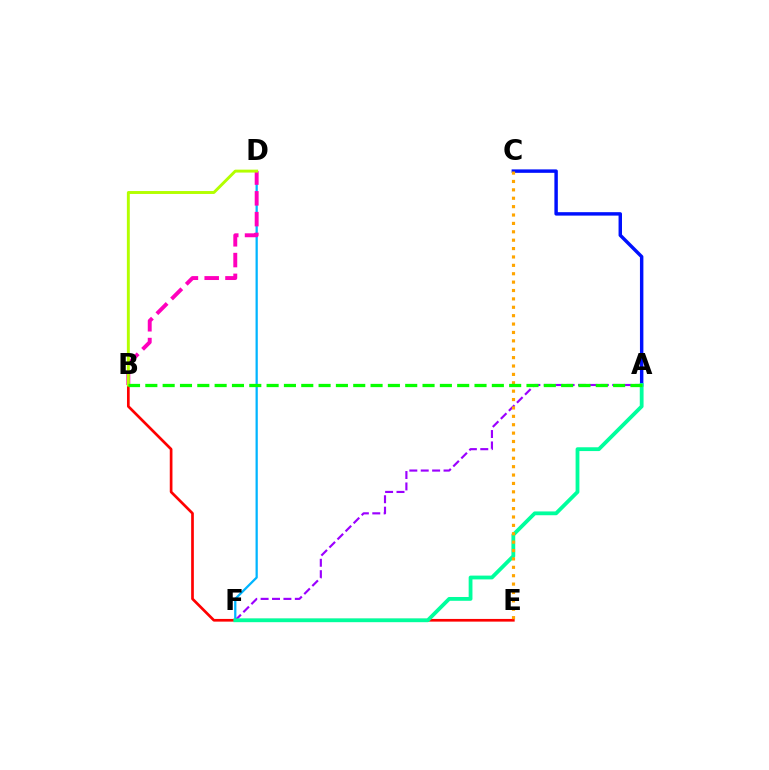{('A', 'C'): [{'color': '#0010ff', 'line_style': 'solid', 'thickness': 2.48}], ('B', 'E'): [{'color': '#ff0000', 'line_style': 'solid', 'thickness': 1.94}], ('D', 'F'): [{'color': '#00b5ff', 'line_style': 'solid', 'thickness': 1.62}], ('B', 'D'): [{'color': '#ff00bd', 'line_style': 'dashed', 'thickness': 2.82}, {'color': '#b3ff00', 'line_style': 'solid', 'thickness': 2.1}], ('A', 'F'): [{'color': '#9b00ff', 'line_style': 'dashed', 'thickness': 1.55}, {'color': '#00ff9d', 'line_style': 'solid', 'thickness': 2.74}], ('C', 'E'): [{'color': '#ffa500', 'line_style': 'dotted', 'thickness': 2.28}], ('A', 'B'): [{'color': '#08ff00', 'line_style': 'dashed', 'thickness': 2.35}]}